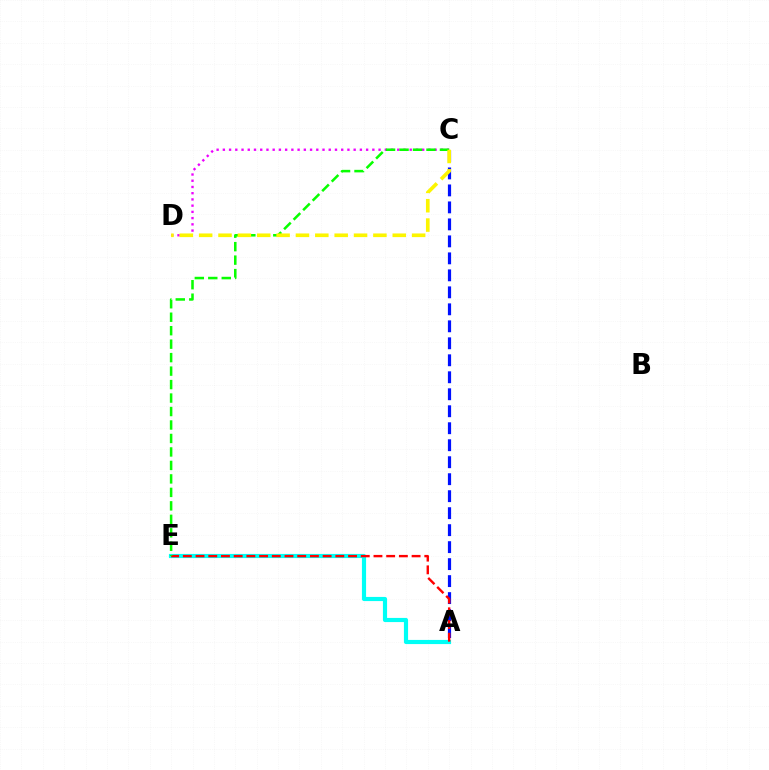{('A', 'E'): [{'color': '#00fff6', 'line_style': 'solid', 'thickness': 2.99}, {'color': '#ff0000', 'line_style': 'dashed', 'thickness': 1.73}], ('A', 'C'): [{'color': '#0010ff', 'line_style': 'dashed', 'thickness': 2.31}], ('C', 'D'): [{'color': '#ee00ff', 'line_style': 'dotted', 'thickness': 1.69}, {'color': '#fcf500', 'line_style': 'dashed', 'thickness': 2.63}], ('C', 'E'): [{'color': '#08ff00', 'line_style': 'dashed', 'thickness': 1.83}]}